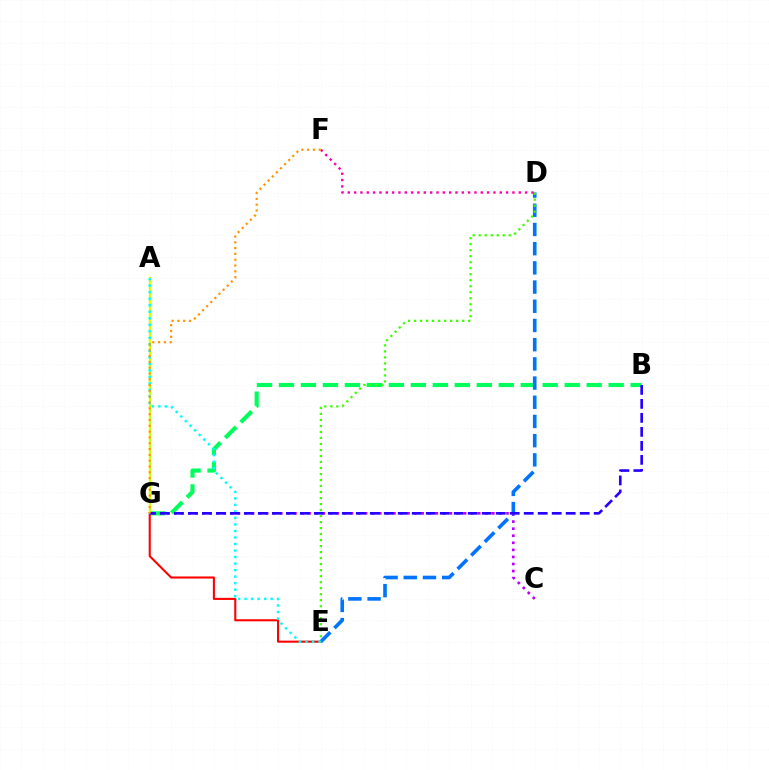{('B', 'G'): [{'color': '#00ff5c', 'line_style': 'dashed', 'thickness': 2.99}, {'color': '#2500ff', 'line_style': 'dashed', 'thickness': 1.9}], ('E', 'G'): [{'color': '#ff0000', 'line_style': 'solid', 'thickness': 1.5}], ('C', 'G'): [{'color': '#b900ff', 'line_style': 'dotted', 'thickness': 1.92}], ('A', 'G'): [{'color': '#d1ff00', 'line_style': 'solid', 'thickness': 1.67}], ('D', 'E'): [{'color': '#0074ff', 'line_style': 'dashed', 'thickness': 2.61}, {'color': '#3dff00', 'line_style': 'dotted', 'thickness': 1.63}], ('A', 'E'): [{'color': '#00fff6', 'line_style': 'dotted', 'thickness': 1.77}], ('D', 'F'): [{'color': '#ff00ac', 'line_style': 'dotted', 'thickness': 1.72}], ('F', 'G'): [{'color': '#ff9400', 'line_style': 'dotted', 'thickness': 1.58}]}